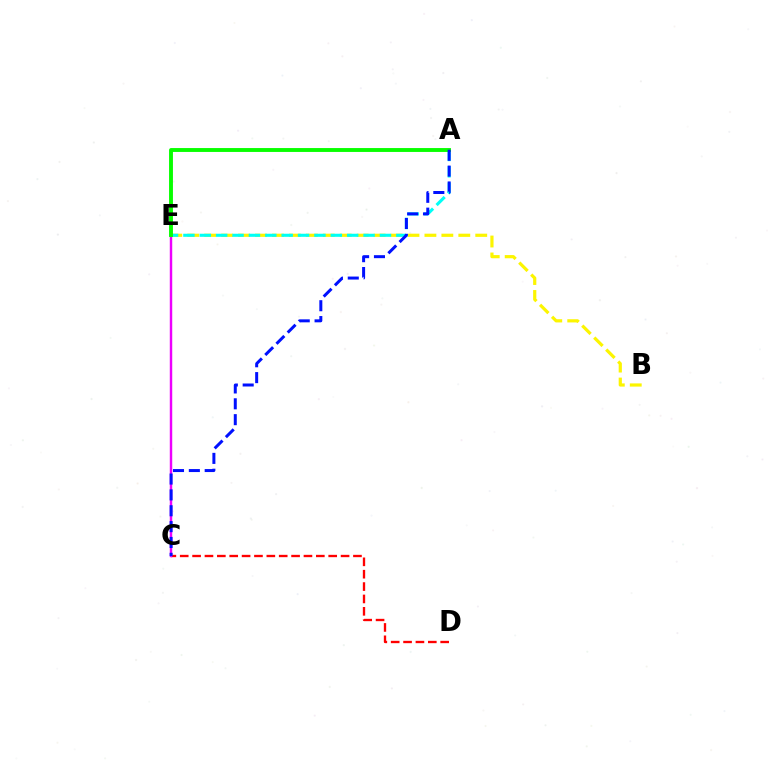{('B', 'E'): [{'color': '#fcf500', 'line_style': 'dashed', 'thickness': 2.3}], ('C', 'D'): [{'color': '#ff0000', 'line_style': 'dashed', 'thickness': 1.68}], ('A', 'E'): [{'color': '#00fff6', 'line_style': 'dashed', 'thickness': 2.22}, {'color': '#08ff00', 'line_style': 'solid', 'thickness': 2.8}], ('C', 'E'): [{'color': '#ee00ff', 'line_style': 'solid', 'thickness': 1.76}], ('A', 'C'): [{'color': '#0010ff', 'line_style': 'dashed', 'thickness': 2.15}]}